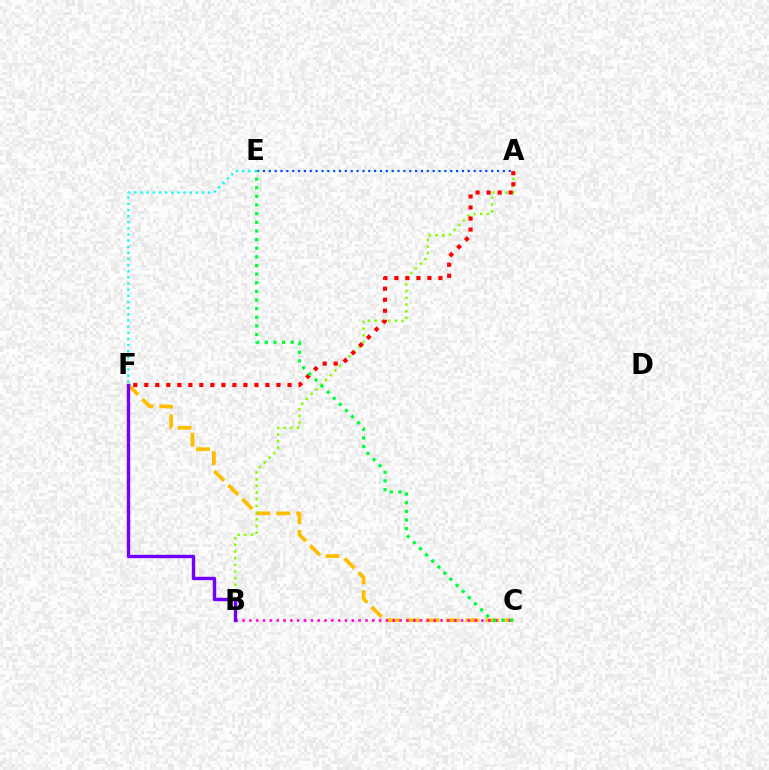{('C', 'F'): [{'color': '#ffbd00', 'line_style': 'dashed', 'thickness': 2.7}], ('A', 'B'): [{'color': '#84ff00', 'line_style': 'dotted', 'thickness': 1.82}], ('E', 'F'): [{'color': '#00fff6', 'line_style': 'dotted', 'thickness': 1.67}], ('B', 'C'): [{'color': '#ff00cf', 'line_style': 'dotted', 'thickness': 1.85}], ('A', 'F'): [{'color': '#ff0000', 'line_style': 'dotted', 'thickness': 2.99}], ('A', 'E'): [{'color': '#004bff', 'line_style': 'dotted', 'thickness': 1.59}], ('B', 'F'): [{'color': '#7200ff', 'line_style': 'solid', 'thickness': 2.45}], ('C', 'E'): [{'color': '#00ff39', 'line_style': 'dotted', 'thickness': 2.35}]}